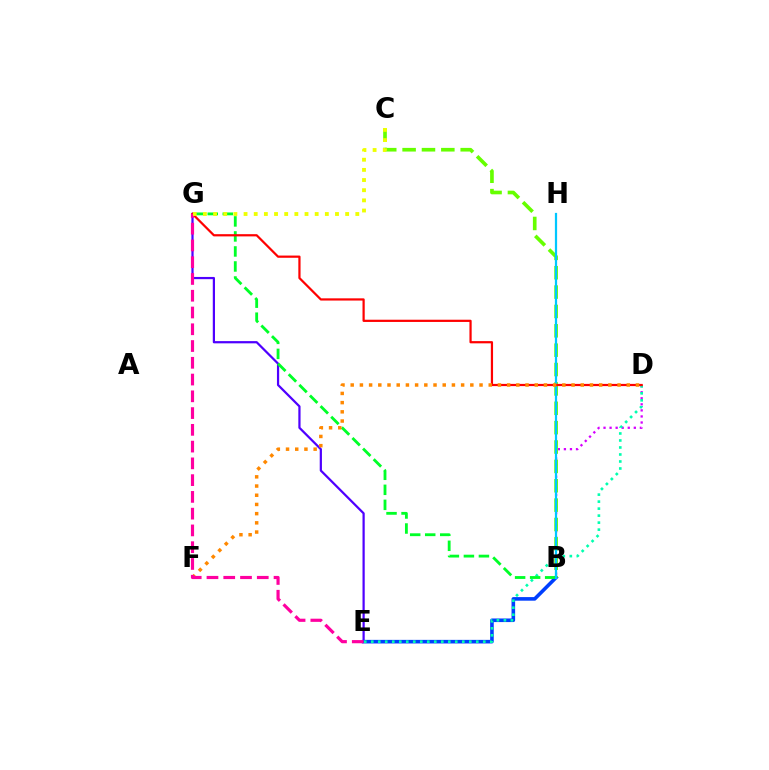{('E', 'G'): [{'color': '#4f00ff', 'line_style': 'solid', 'thickness': 1.6}, {'color': '#ff00a0', 'line_style': 'dashed', 'thickness': 2.28}], ('B', 'D'): [{'color': '#d600ff', 'line_style': 'dotted', 'thickness': 1.65}], ('B', 'E'): [{'color': '#003fff', 'line_style': 'solid', 'thickness': 2.59}], ('D', 'E'): [{'color': '#00ffaf', 'line_style': 'dotted', 'thickness': 1.9}], ('B', 'C'): [{'color': '#66ff00', 'line_style': 'dashed', 'thickness': 2.63}], ('B', 'G'): [{'color': '#00ff27', 'line_style': 'dashed', 'thickness': 2.04}], ('B', 'H'): [{'color': '#00c7ff', 'line_style': 'solid', 'thickness': 1.6}], ('D', 'G'): [{'color': '#ff0000', 'line_style': 'solid', 'thickness': 1.6}], ('D', 'F'): [{'color': '#ff8800', 'line_style': 'dotted', 'thickness': 2.5}], ('C', 'G'): [{'color': '#eeff00', 'line_style': 'dotted', 'thickness': 2.76}]}